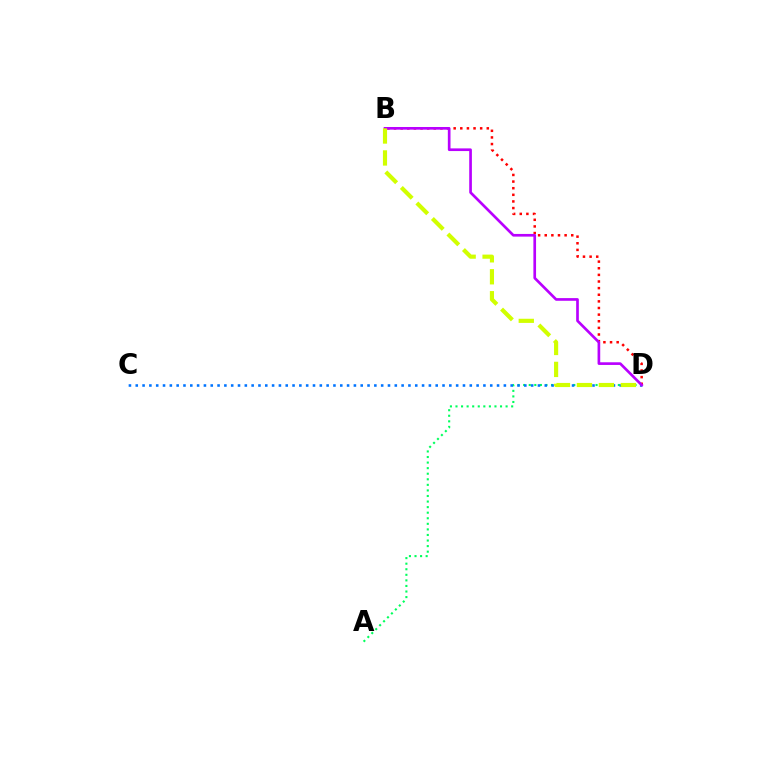{('A', 'D'): [{'color': '#00ff5c', 'line_style': 'dotted', 'thickness': 1.51}], ('C', 'D'): [{'color': '#0074ff', 'line_style': 'dotted', 'thickness': 1.85}], ('B', 'D'): [{'color': '#ff0000', 'line_style': 'dotted', 'thickness': 1.8}, {'color': '#b900ff', 'line_style': 'solid', 'thickness': 1.92}, {'color': '#d1ff00', 'line_style': 'dashed', 'thickness': 2.98}]}